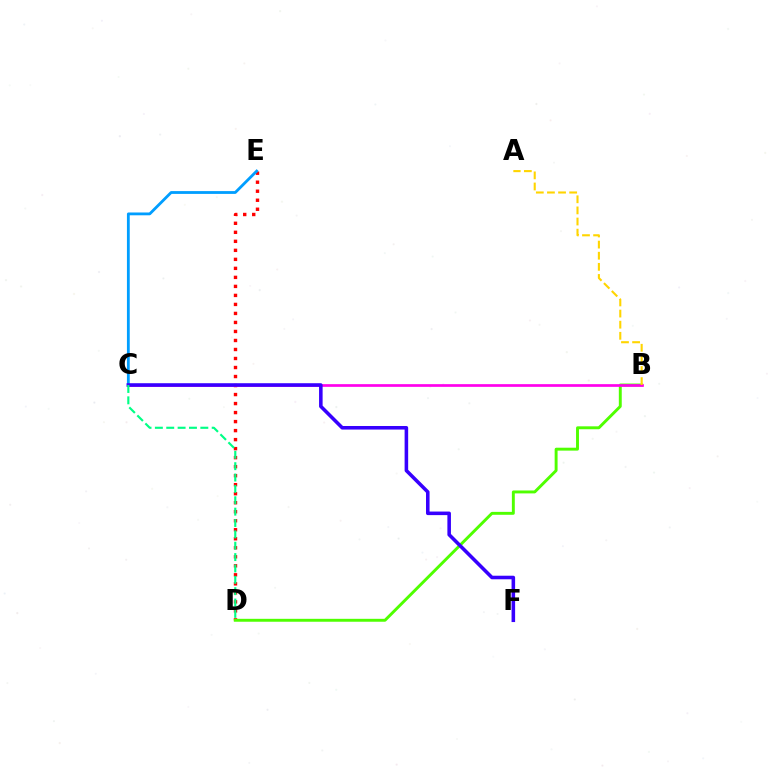{('D', 'E'): [{'color': '#ff0000', 'line_style': 'dotted', 'thickness': 2.45}], ('C', 'E'): [{'color': '#009eff', 'line_style': 'solid', 'thickness': 2.02}], ('B', 'D'): [{'color': '#4fff00', 'line_style': 'solid', 'thickness': 2.1}], ('B', 'C'): [{'color': '#ff00ed', 'line_style': 'solid', 'thickness': 1.95}], ('A', 'B'): [{'color': '#ffd500', 'line_style': 'dashed', 'thickness': 1.51}], ('C', 'F'): [{'color': '#3700ff', 'line_style': 'solid', 'thickness': 2.56}], ('C', 'D'): [{'color': '#00ff86', 'line_style': 'dashed', 'thickness': 1.54}]}